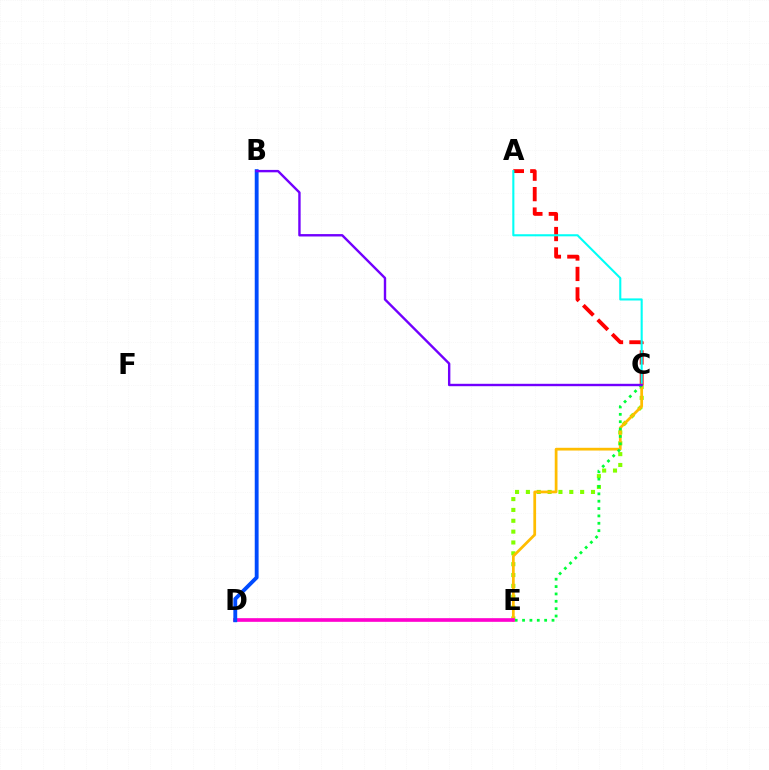{('C', 'E'): [{'color': '#84ff00', 'line_style': 'dotted', 'thickness': 2.95}, {'color': '#ffbd00', 'line_style': 'solid', 'thickness': 1.98}, {'color': '#00ff39', 'line_style': 'dotted', 'thickness': 2.0}], ('A', 'C'): [{'color': '#ff0000', 'line_style': 'dashed', 'thickness': 2.78}, {'color': '#00fff6', 'line_style': 'solid', 'thickness': 1.51}], ('D', 'E'): [{'color': '#ff00cf', 'line_style': 'solid', 'thickness': 2.63}], ('B', 'D'): [{'color': '#004bff', 'line_style': 'solid', 'thickness': 2.77}], ('B', 'C'): [{'color': '#7200ff', 'line_style': 'solid', 'thickness': 1.72}]}